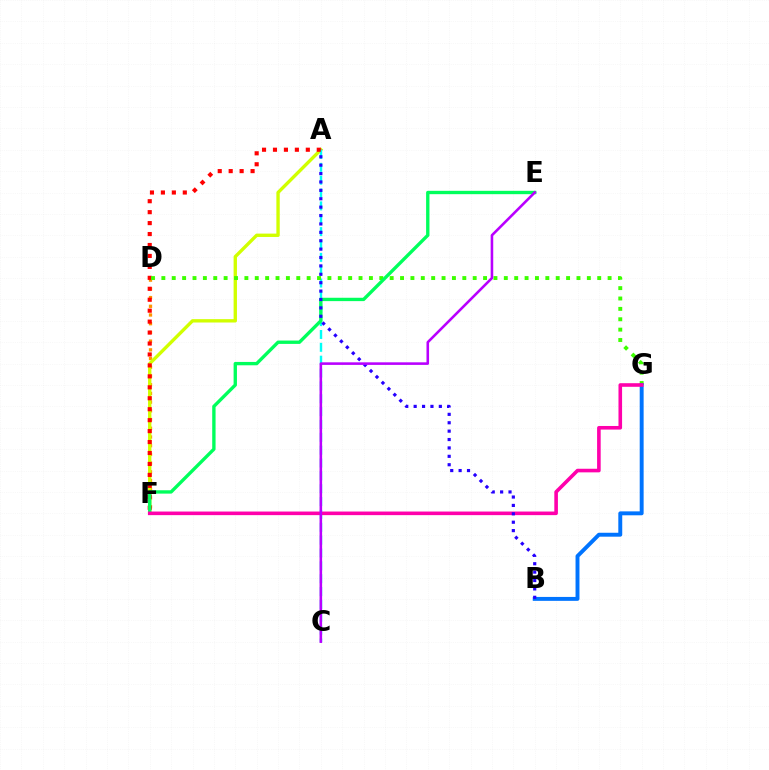{('D', 'F'): [{'color': '#ff9400', 'line_style': 'dotted', 'thickness': 2.37}], ('A', 'F'): [{'color': '#d1ff00', 'line_style': 'solid', 'thickness': 2.42}, {'color': '#ff0000', 'line_style': 'dotted', 'thickness': 2.97}], ('A', 'C'): [{'color': '#00fff6', 'line_style': 'dashed', 'thickness': 1.75}], ('D', 'G'): [{'color': '#3dff00', 'line_style': 'dotted', 'thickness': 2.82}], ('B', 'G'): [{'color': '#0074ff', 'line_style': 'solid', 'thickness': 2.82}], ('E', 'F'): [{'color': '#00ff5c', 'line_style': 'solid', 'thickness': 2.42}], ('F', 'G'): [{'color': '#ff00ac', 'line_style': 'solid', 'thickness': 2.59}], ('A', 'B'): [{'color': '#2500ff', 'line_style': 'dotted', 'thickness': 2.28}], ('C', 'E'): [{'color': '#b900ff', 'line_style': 'solid', 'thickness': 1.86}]}